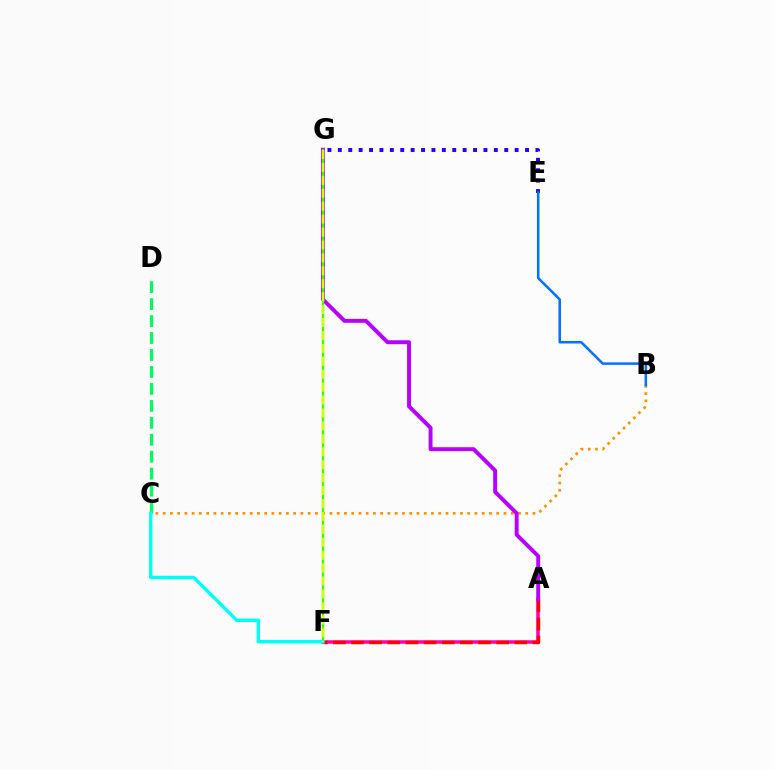{('C', 'D'): [{'color': '#00ff5c', 'line_style': 'dashed', 'thickness': 2.3}], ('A', 'F'): [{'color': '#ff00ac', 'line_style': 'solid', 'thickness': 2.53}, {'color': '#ff0000', 'line_style': 'dashed', 'thickness': 2.46}], ('B', 'C'): [{'color': '#ff9400', 'line_style': 'dotted', 'thickness': 1.97}], ('E', 'G'): [{'color': '#2500ff', 'line_style': 'dotted', 'thickness': 2.83}], ('A', 'G'): [{'color': '#b900ff', 'line_style': 'solid', 'thickness': 2.82}], ('F', 'G'): [{'color': '#3dff00', 'line_style': 'solid', 'thickness': 1.64}, {'color': '#d1ff00', 'line_style': 'dashed', 'thickness': 1.76}], ('B', 'E'): [{'color': '#0074ff', 'line_style': 'solid', 'thickness': 1.82}], ('C', 'F'): [{'color': '#00fff6', 'line_style': 'solid', 'thickness': 2.44}]}